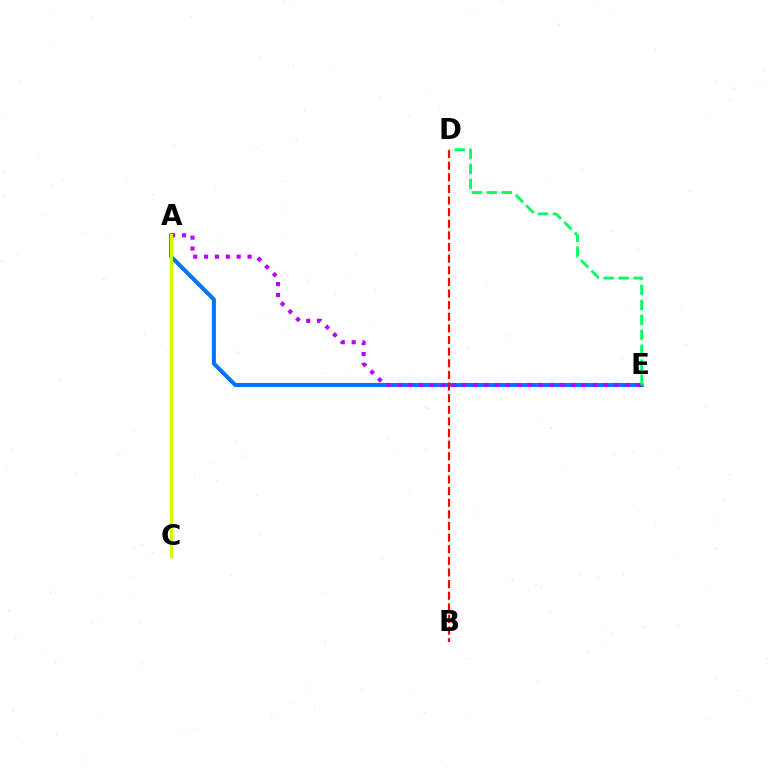{('A', 'E'): [{'color': '#0074ff', 'line_style': 'solid', 'thickness': 2.89}, {'color': '#b900ff', 'line_style': 'dotted', 'thickness': 2.95}], ('B', 'D'): [{'color': '#ff0000', 'line_style': 'dashed', 'thickness': 1.58}], ('D', 'E'): [{'color': '#00ff5c', 'line_style': 'dashed', 'thickness': 2.03}], ('A', 'C'): [{'color': '#d1ff00', 'line_style': 'solid', 'thickness': 2.32}]}